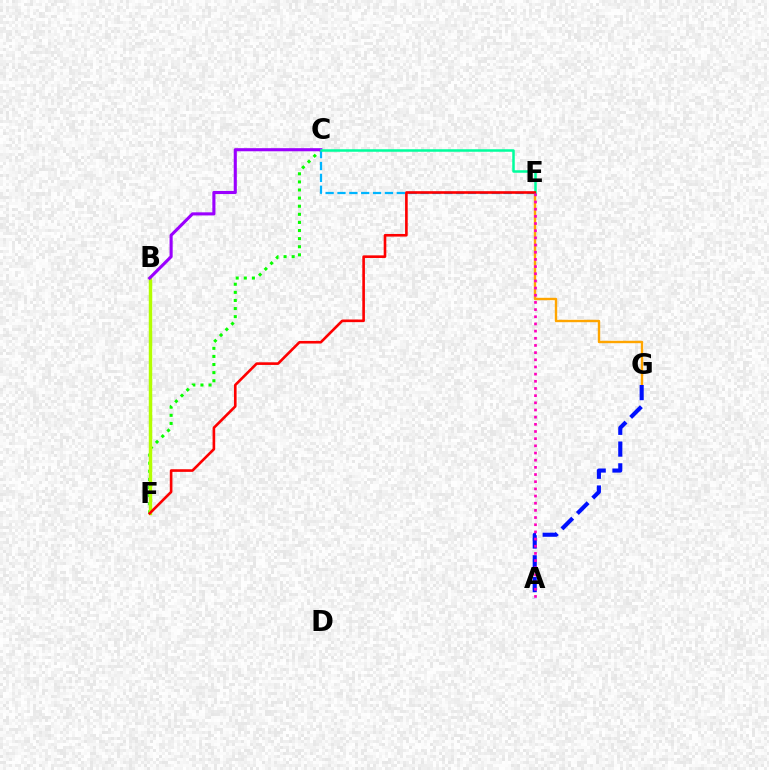{('C', 'F'): [{'color': '#08ff00', 'line_style': 'dotted', 'thickness': 2.2}], ('C', 'E'): [{'color': '#00b5ff', 'line_style': 'dashed', 'thickness': 1.61}, {'color': '#00ff9d', 'line_style': 'solid', 'thickness': 1.81}], ('B', 'F'): [{'color': '#b3ff00', 'line_style': 'solid', 'thickness': 2.49}], ('E', 'G'): [{'color': '#ffa500', 'line_style': 'solid', 'thickness': 1.72}], ('B', 'C'): [{'color': '#9b00ff', 'line_style': 'solid', 'thickness': 2.23}], ('A', 'G'): [{'color': '#0010ff', 'line_style': 'dashed', 'thickness': 2.96}], ('E', 'F'): [{'color': '#ff0000', 'line_style': 'solid', 'thickness': 1.89}], ('A', 'E'): [{'color': '#ff00bd', 'line_style': 'dotted', 'thickness': 1.95}]}